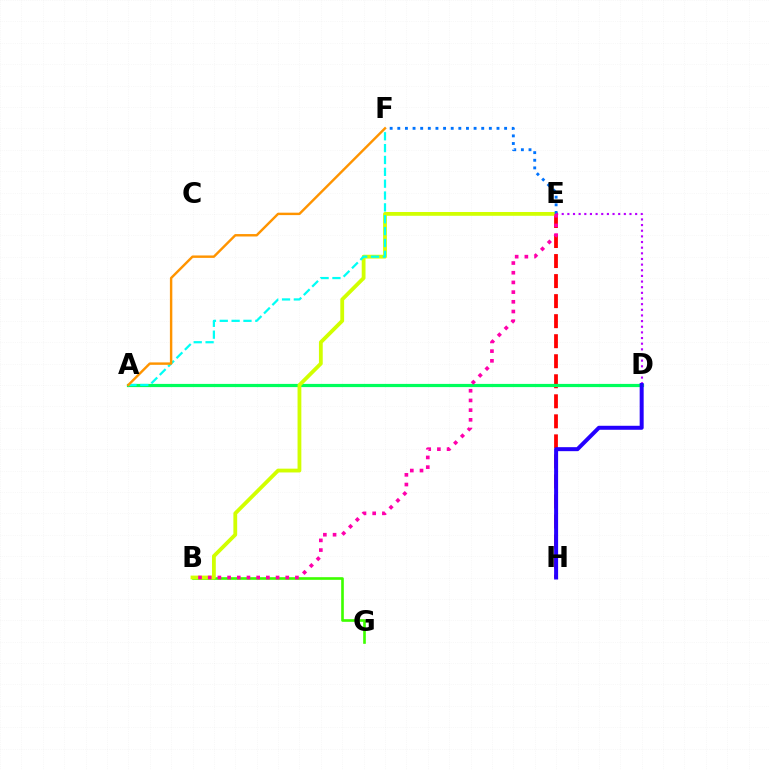{('B', 'G'): [{'color': '#3dff00', 'line_style': 'solid', 'thickness': 1.9}], ('E', 'H'): [{'color': '#ff0000', 'line_style': 'dashed', 'thickness': 2.72}], ('A', 'D'): [{'color': '#00ff5c', 'line_style': 'solid', 'thickness': 2.3}], ('B', 'E'): [{'color': '#d1ff00', 'line_style': 'solid', 'thickness': 2.74}, {'color': '#ff00ac', 'line_style': 'dotted', 'thickness': 2.63}], ('E', 'F'): [{'color': '#0074ff', 'line_style': 'dotted', 'thickness': 2.07}], ('D', 'E'): [{'color': '#b900ff', 'line_style': 'dotted', 'thickness': 1.53}], ('A', 'F'): [{'color': '#00fff6', 'line_style': 'dashed', 'thickness': 1.61}, {'color': '#ff9400', 'line_style': 'solid', 'thickness': 1.74}], ('D', 'H'): [{'color': '#2500ff', 'line_style': 'solid', 'thickness': 2.88}]}